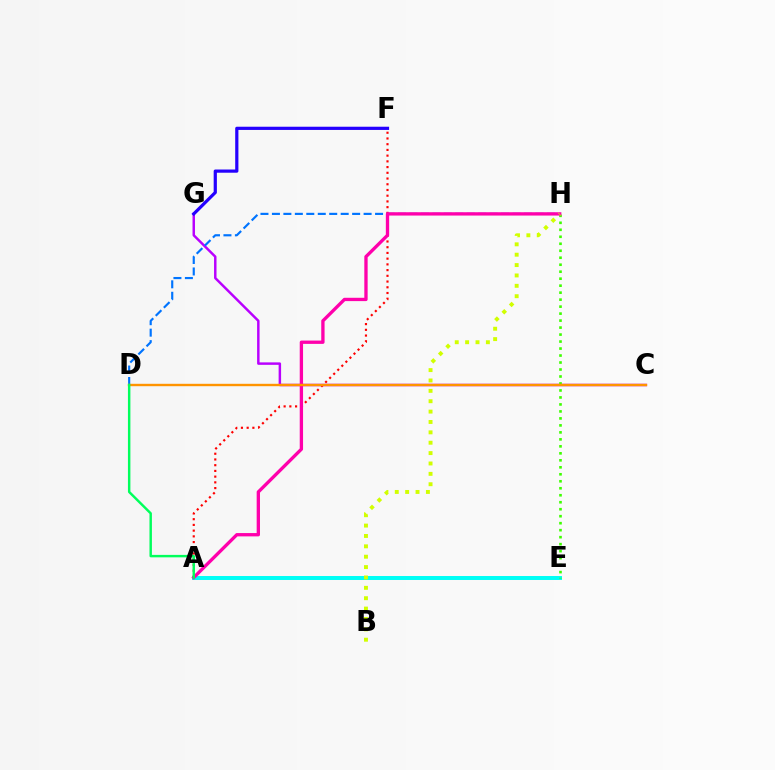{('C', 'G'): [{'color': '#b900ff', 'line_style': 'solid', 'thickness': 1.77}], ('A', 'E'): [{'color': '#00fff6', 'line_style': 'solid', 'thickness': 2.85}], ('A', 'F'): [{'color': '#ff0000', 'line_style': 'dotted', 'thickness': 1.55}], ('E', 'H'): [{'color': '#3dff00', 'line_style': 'dotted', 'thickness': 1.9}], ('D', 'H'): [{'color': '#0074ff', 'line_style': 'dashed', 'thickness': 1.56}], ('A', 'H'): [{'color': '#ff00ac', 'line_style': 'solid', 'thickness': 2.39}], ('B', 'H'): [{'color': '#d1ff00', 'line_style': 'dotted', 'thickness': 2.82}], ('F', 'G'): [{'color': '#2500ff', 'line_style': 'solid', 'thickness': 2.31}], ('C', 'D'): [{'color': '#ff9400', 'line_style': 'solid', 'thickness': 1.72}], ('A', 'D'): [{'color': '#00ff5c', 'line_style': 'solid', 'thickness': 1.76}]}